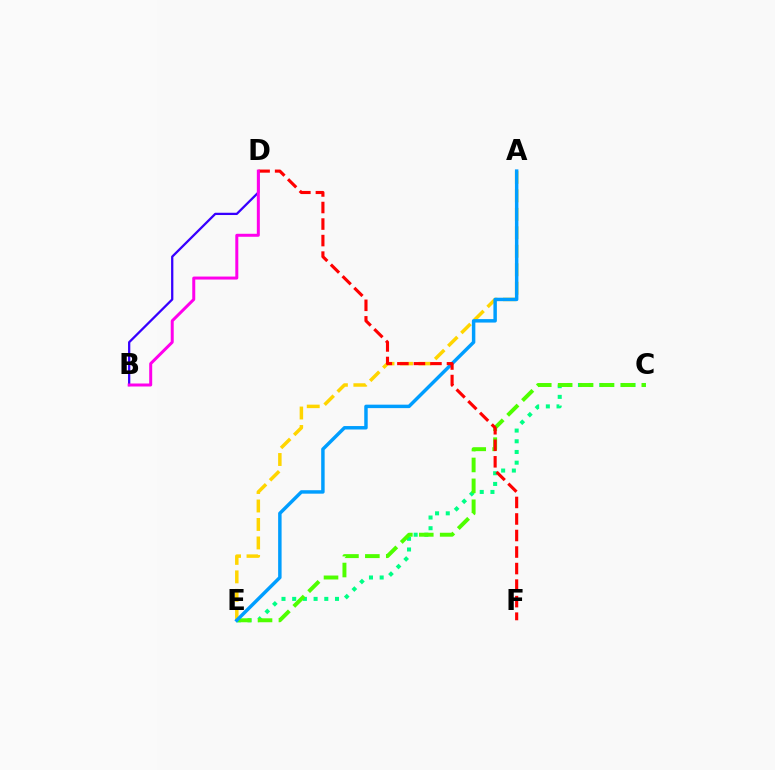{('A', 'E'): [{'color': '#ffd500', 'line_style': 'dashed', 'thickness': 2.51}, {'color': '#009eff', 'line_style': 'solid', 'thickness': 2.49}], ('B', 'D'): [{'color': '#3700ff', 'line_style': 'solid', 'thickness': 1.64}, {'color': '#ff00ed', 'line_style': 'solid', 'thickness': 2.15}], ('C', 'E'): [{'color': '#00ff86', 'line_style': 'dotted', 'thickness': 2.91}, {'color': '#4fff00', 'line_style': 'dashed', 'thickness': 2.84}], ('D', 'F'): [{'color': '#ff0000', 'line_style': 'dashed', 'thickness': 2.25}]}